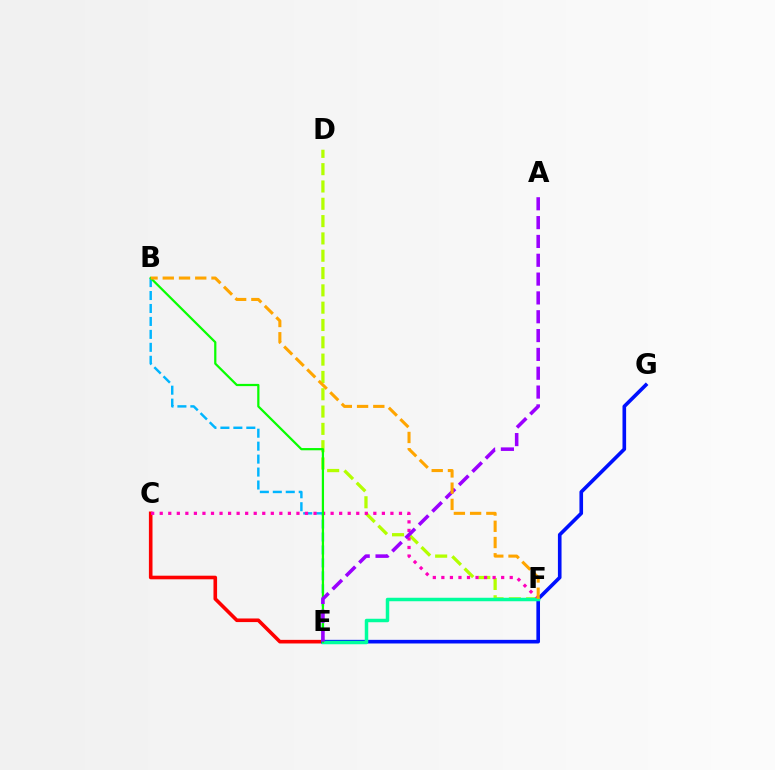{('C', 'E'): [{'color': '#ff0000', 'line_style': 'solid', 'thickness': 2.6}], ('E', 'G'): [{'color': '#0010ff', 'line_style': 'solid', 'thickness': 2.61}], ('D', 'F'): [{'color': '#b3ff00', 'line_style': 'dashed', 'thickness': 2.35}], ('B', 'E'): [{'color': '#00b5ff', 'line_style': 'dashed', 'thickness': 1.76}, {'color': '#08ff00', 'line_style': 'solid', 'thickness': 1.61}], ('C', 'F'): [{'color': '#ff00bd', 'line_style': 'dotted', 'thickness': 2.32}], ('E', 'F'): [{'color': '#00ff9d', 'line_style': 'solid', 'thickness': 2.51}], ('A', 'E'): [{'color': '#9b00ff', 'line_style': 'dashed', 'thickness': 2.56}], ('B', 'F'): [{'color': '#ffa500', 'line_style': 'dashed', 'thickness': 2.21}]}